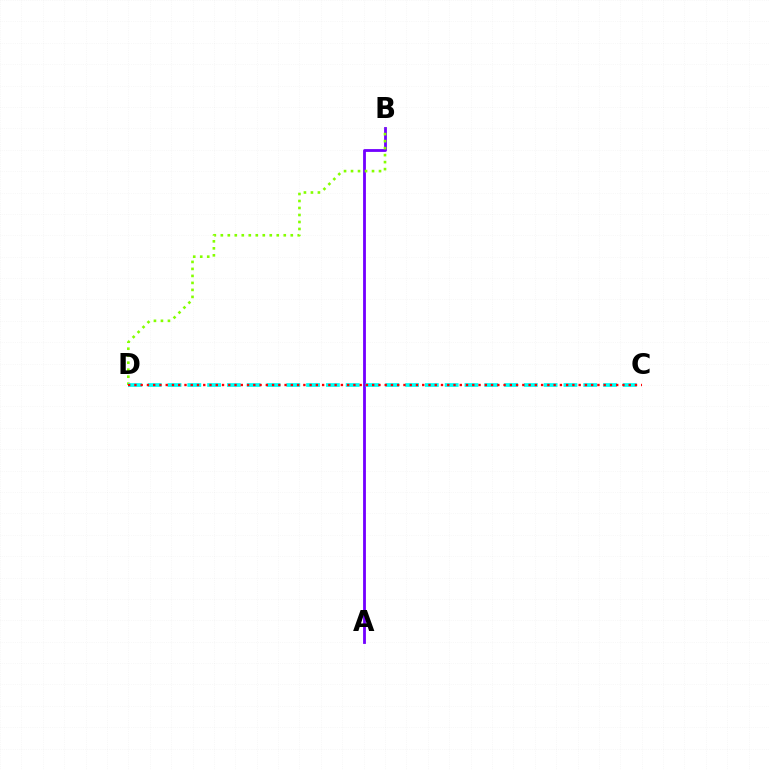{('A', 'B'): [{'color': '#7200ff', 'line_style': 'solid', 'thickness': 2.03}], ('B', 'D'): [{'color': '#84ff00', 'line_style': 'dotted', 'thickness': 1.9}], ('C', 'D'): [{'color': '#00fff6', 'line_style': 'dashed', 'thickness': 2.69}, {'color': '#ff0000', 'line_style': 'dotted', 'thickness': 1.7}]}